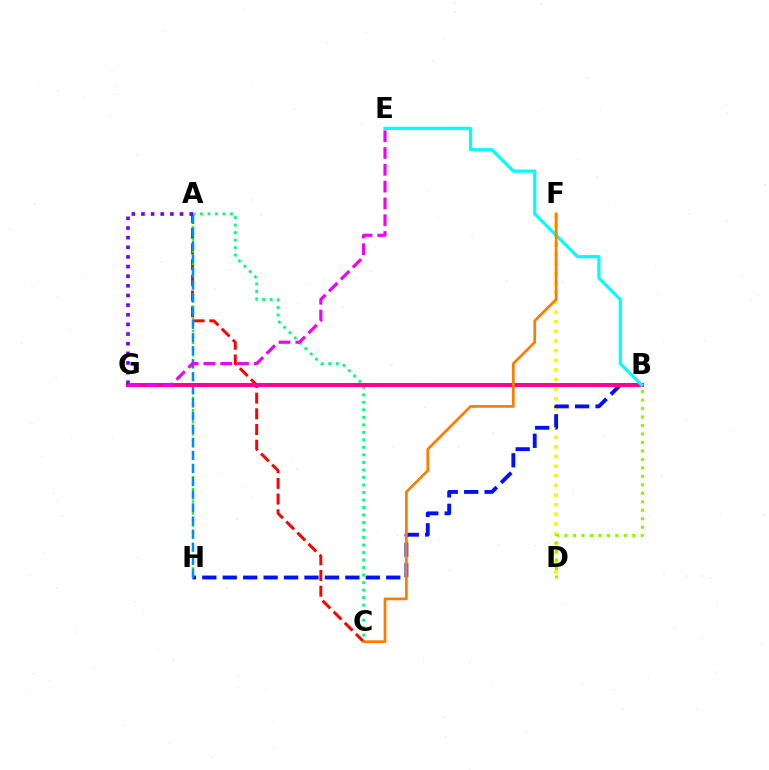{('D', 'F'): [{'color': '#fcf500', 'line_style': 'dotted', 'thickness': 2.62}], ('A', 'C'): [{'color': '#ff0000', 'line_style': 'dashed', 'thickness': 2.13}, {'color': '#00ff74', 'line_style': 'dotted', 'thickness': 2.04}], ('A', 'H'): [{'color': '#08ff00', 'line_style': 'dotted', 'thickness': 1.65}, {'color': '#008cff', 'line_style': 'dashed', 'thickness': 1.78}], ('B', 'H'): [{'color': '#0010ff', 'line_style': 'dashed', 'thickness': 2.78}], ('B', 'G'): [{'color': '#ff0094', 'line_style': 'solid', 'thickness': 2.87}], ('A', 'G'): [{'color': '#7200ff', 'line_style': 'dotted', 'thickness': 2.62}], ('B', 'E'): [{'color': '#00fff6', 'line_style': 'solid', 'thickness': 2.3}], ('C', 'F'): [{'color': '#ff7c00', 'line_style': 'solid', 'thickness': 1.97}], ('E', 'G'): [{'color': '#ee00ff', 'line_style': 'dashed', 'thickness': 2.28}], ('B', 'D'): [{'color': '#84ff00', 'line_style': 'dotted', 'thickness': 2.3}]}